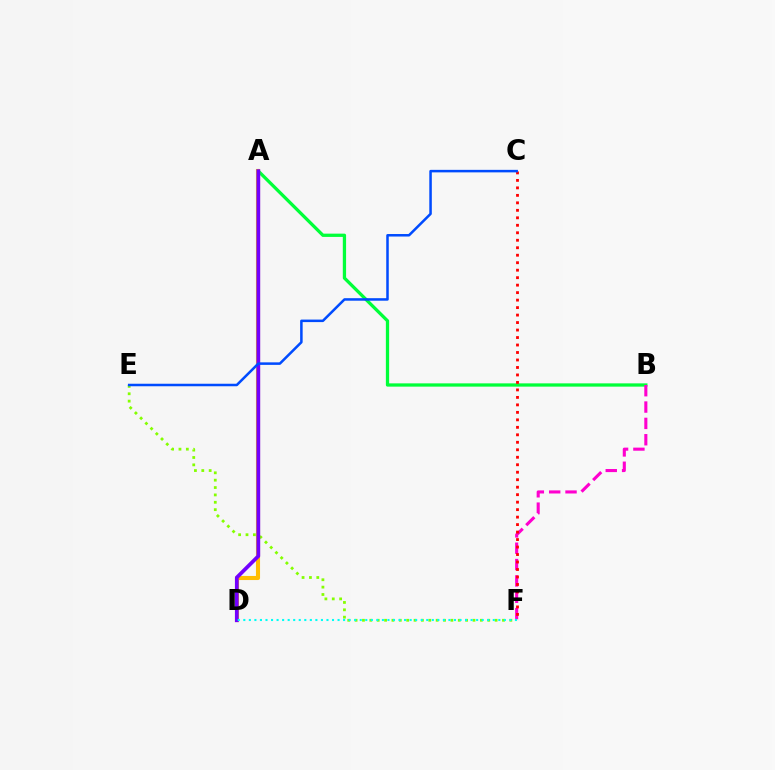{('E', 'F'): [{'color': '#84ff00', 'line_style': 'dotted', 'thickness': 2.0}], ('A', 'B'): [{'color': '#00ff39', 'line_style': 'solid', 'thickness': 2.36}], ('B', 'F'): [{'color': '#ff00cf', 'line_style': 'dashed', 'thickness': 2.22}], ('C', 'F'): [{'color': '#ff0000', 'line_style': 'dotted', 'thickness': 2.03}], ('A', 'D'): [{'color': '#ffbd00', 'line_style': 'solid', 'thickness': 2.95}, {'color': '#7200ff', 'line_style': 'solid', 'thickness': 2.68}], ('C', 'E'): [{'color': '#004bff', 'line_style': 'solid', 'thickness': 1.81}], ('D', 'F'): [{'color': '#00fff6', 'line_style': 'dotted', 'thickness': 1.51}]}